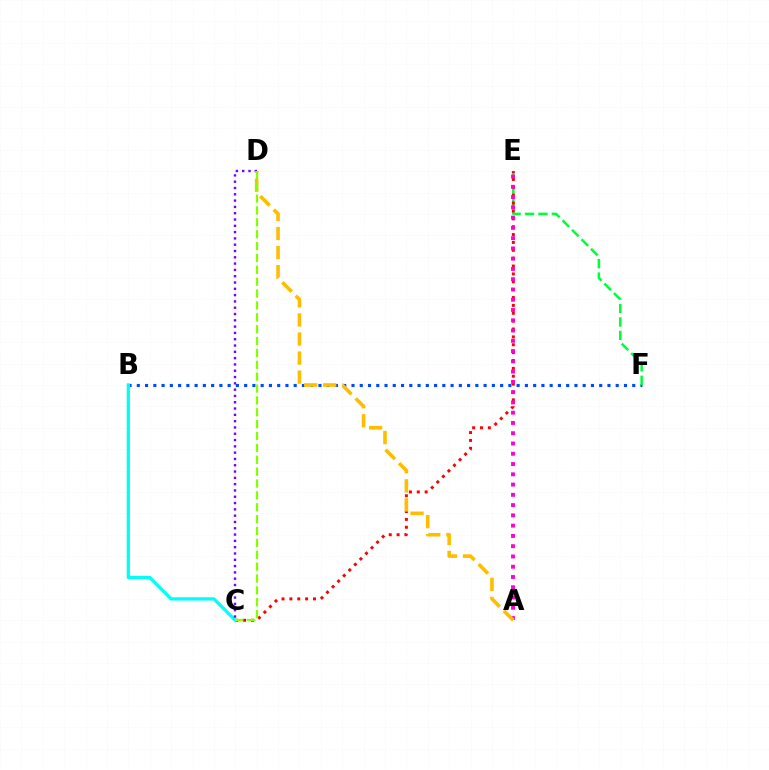{('B', 'F'): [{'color': '#004bff', 'line_style': 'dotted', 'thickness': 2.24}], ('E', 'F'): [{'color': '#00ff39', 'line_style': 'dashed', 'thickness': 1.83}], ('C', 'E'): [{'color': '#ff0000', 'line_style': 'dotted', 'thickness': 2.14}], ('B', 'C'): [{'color': '#00fff6', 'line_style': 'solid', 'thickness': 2.36}], ('A', 'E'): [{'color': '#ff00cf', 'line_style': 'dotted', 'thickness': 2.79}], ('C', 'D'): [{'color': '#7200ff', 'line_style': 'dotted', 'thickness': 1.71}, {'color': '#84ff00', 'line_style': 'dashed', 'thickness': 1.61}], ('A', 'D'): [{'color': '#ffbd00', 'line_style': 'dashed', 'thickness': 2.59}]}